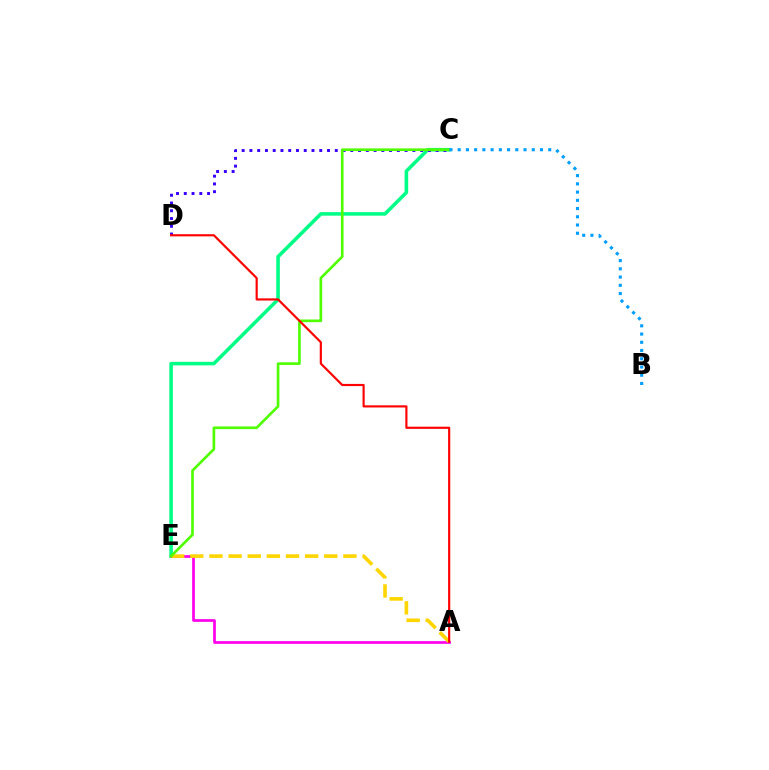{('C', 'E'): [{'color': '#00ff86', 'line_style': 'solid', 'thickness': 2.57}, {'color': '#4fff00', 'line_style': 'solid', 'thickness': 1.91}], ('A', 'E'): [{'color': '#ff00ed', 'line_style': 'solid', 'thickness': 1.94}, {'color': '#ffd500', 'line_style': 'dashed', 'thickness': 2.6}], ('C', 'D'): [{'color': '#3700ff', 'line_style': 'dotted', 'thickness': 2.11}], ('A', 'D'): [{'color': '#ff0000', 'line_style': 'solid', 'thickness': 1.56}], ('B', 'C'): [{'color': '#009eff', 'line_style': 'dotted', 'thickness': 2.24}]}